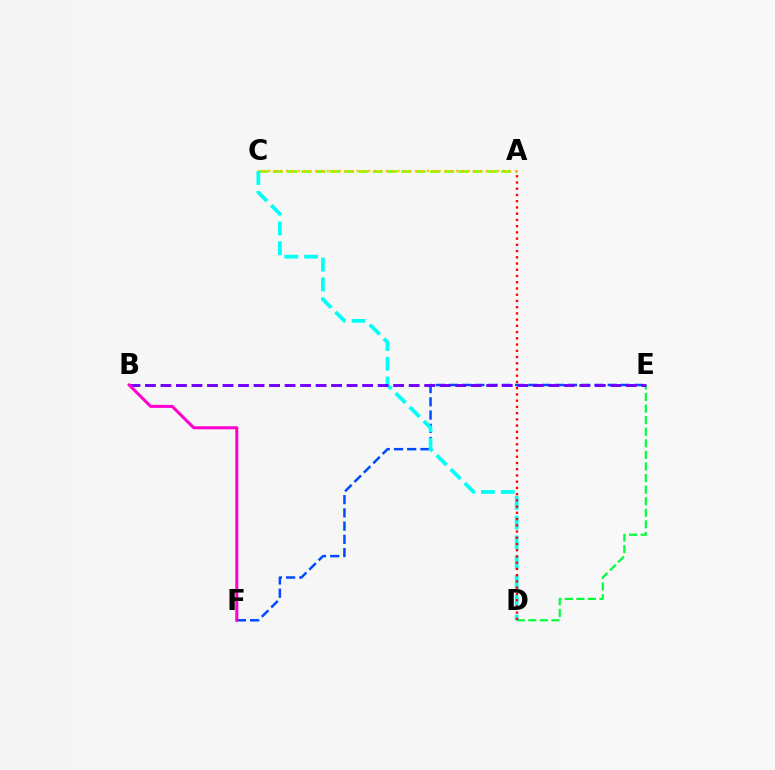{('A', 'C'): [{'color': '#84ff00', 'line_style': 'dashed', 'thickness': 1.94}, {'color': '#ffbd00', 'line_style': 'dotted', 'thickness': 1.59}], ('E', 'F'): [{'color': '#004bff', 'line_style': 'dashed', 'thickness': 1.8}], ('D', 'E'): [{'color': '#00ff39', 'line_style': 'dashed', 'thickness': 1.57}], ('C', 'D'): [{'color': '#00fff6', 'line_style': 'dashed', 'thickness': 2.69}], ('B', 'E'): [{'color': '#7200ff', 'line_style': 'dashed', 'thickness': 2.11}], ('B', 'F'): [{'color': '#ff00cf', 'line_style': 'solid', 'thickness': 2.17}], ('A', 'D'): [{'color': '#ff0000', 'line_style': 'dotted', 'thickness': 1.69}]}